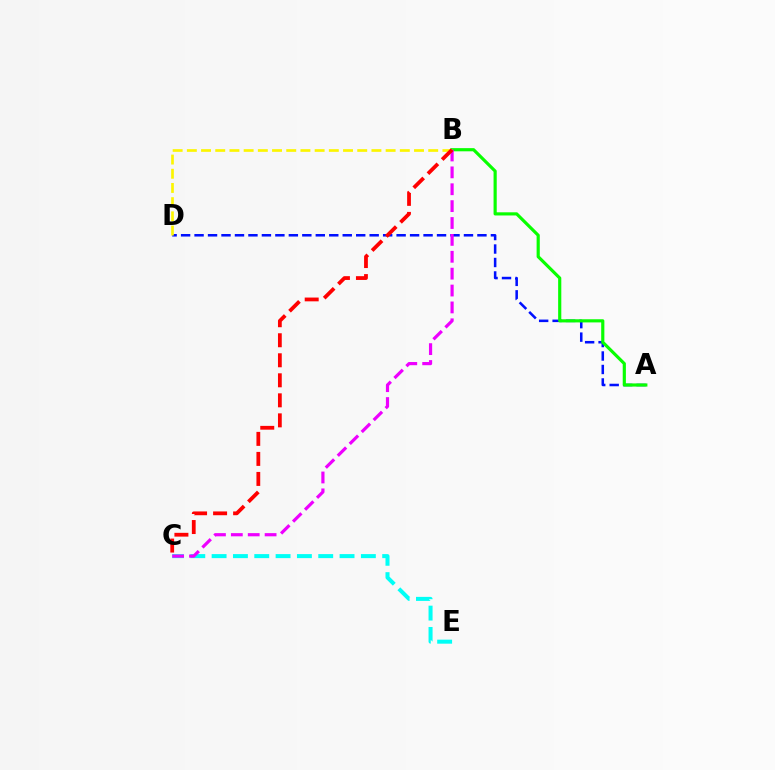{('A', 'D'): [{'color': '#0010ff', 'line_style': 'dashed', 'thickness': 1.83}], ('C', 'E'): [{'color': '#00fff6', 'line_style': 'dashed', 'thickness': 2.9}], ('A', 'B'): [{'color': '#08ff00', 'line_style': 'solid', 'thickness': 2.28}], ('B', 'D'): [{'color': '#fcf500', 'line_style': 'dashed', 'thickness': 1.93}], ('B', 'C'): [{'color': '#ee00ff', 'line_style': 'dashed', 'thickness': 2.29}, {'color': '#ff0000', 'line_style': 'dashed', 'thickness': 2.72}]}